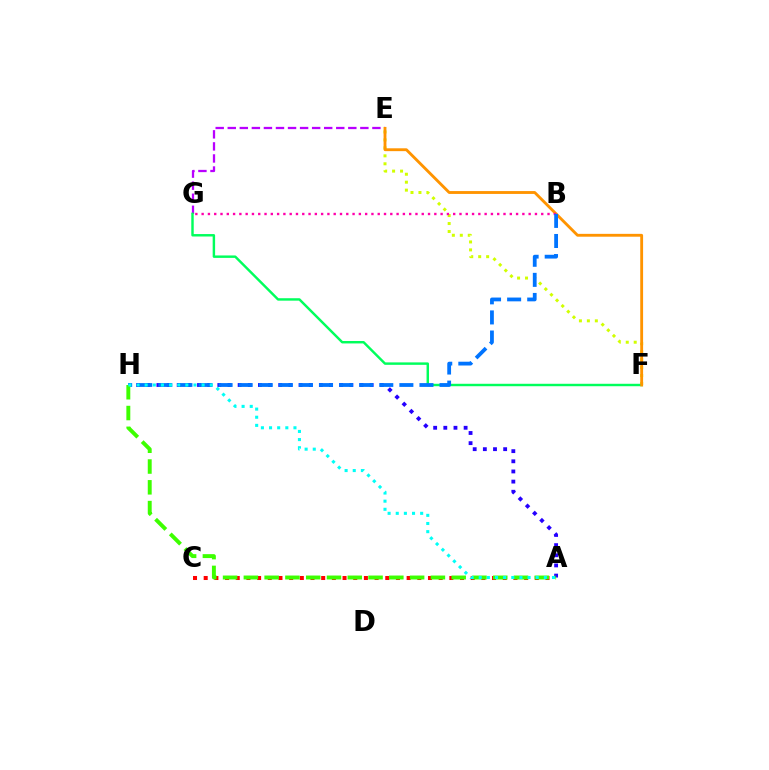{('E', 'G'): [{'color': '#b900ff', 'line_style': 'dashed', 'thickness': 1.64}], ('A', 'H'): [{'color': '#2500ff', 'line_style': 'dotted', 'thickness': 2.76}, {'color': '#3dff00', 'line_style': 'dashed', 'thickness': 2.82}, {'color': '#00fff6', 'line_style': 'dotted', 'thickness': 2.21}], ('E', 'F'): [{'color': '#d1ff00', 'line_style': 'dotted', 'thickness': 2.16}, {'color': '#ff9400', 'line_style': 'solid', 'thickness': 2.05}], ('F', 'G'): [{'color': '#00ff5c', 'line_style': 'solid', 'thickness': 1.76}], ('A', 'C'): [{'color': '#ff0000', 'line_style': 'dotted', 'thickness': 2.9}], ('B', 'G'): [{'color': '#ff00ac', 'line_style': 'dotted', 'thickness': 1.71}], ('B', 'H'): [{'color': '#0074ff', 'line_style': 'dashed', 'thickness': 2.73}]}